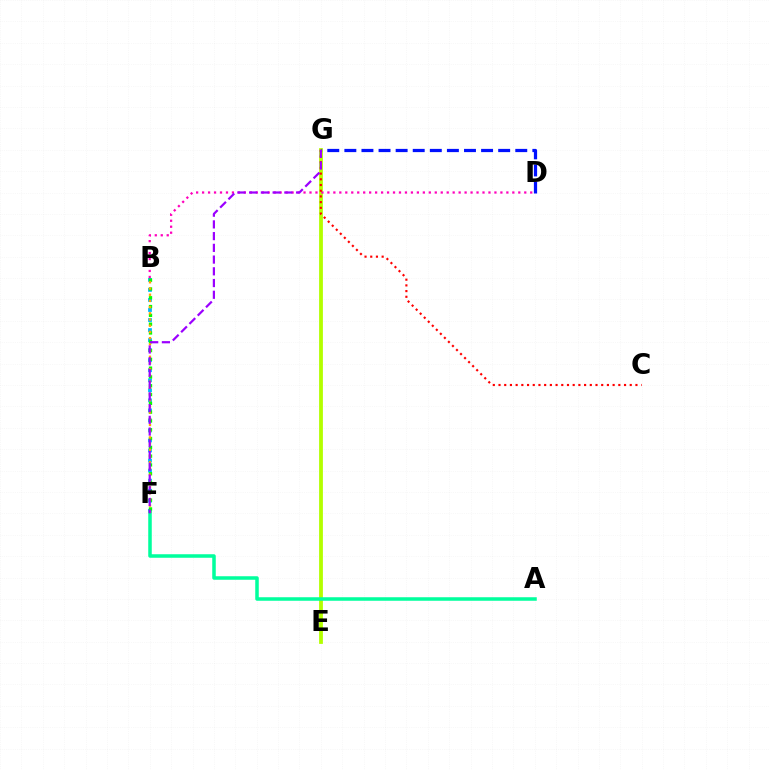{('E', 'G'): [{'color': '#b3ff00', 'line_style': 'solid', 'thickness': 2.74}], ('B', 'F'): [{'color': '#00b5ff', 'line_style': 'dotted', 'thickness': 2.73}, {'color': '#08ff00', 'line_style': 'dotted', 'thickness': 2.39}, {'color': '#ffa500', 'line_style': 'dotted', 'thickness': 1.69}], ('B', 'D'): [{'color': '#ff00bd', 'line_style': 'dotted', 'thickness': 1.62}], ('A', 'F'): [{'color': '#00ff9d', 'line_style': 'solid', 'thickness': 2.54}], ('C', 'G'): [{'color': '#ff0000', 'line_style': 'dotted', 'thickness': 1.55}], ('D', 'G'): [{'color': '#0010ff', 'line_style': 'dashed', 'thickness': 2.32}], ('F', 'G'): [{'color': '#9b00ff', 'line_style': 'dashed', 'thickness': 1.59}]}